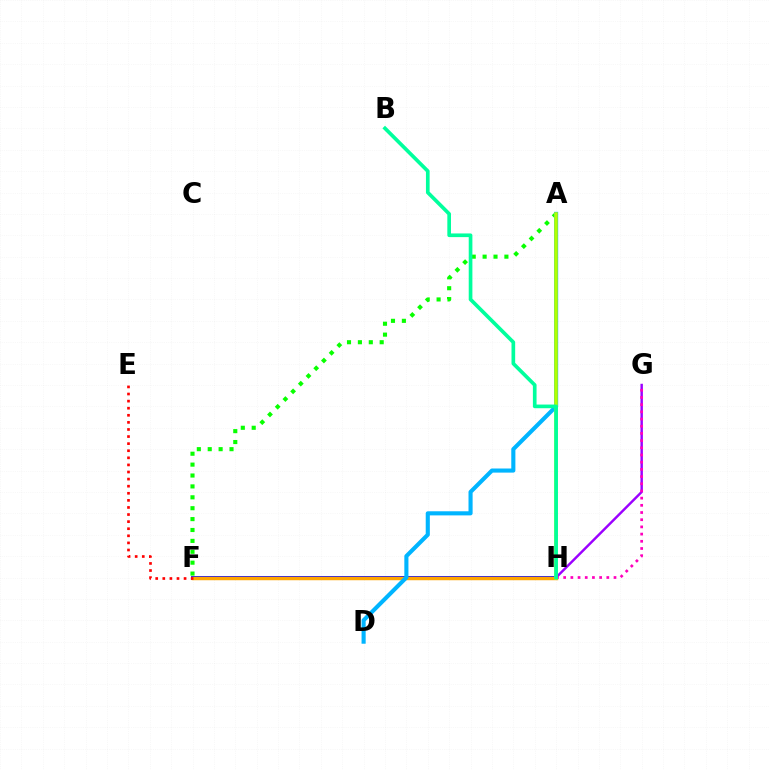{('F', 'G'): [{'color': '#9b00ff', 'line_style': 'solid', 'thickness': 1.76}], ('A', 'F'): [{'color': '#08ff00', 'line_style': 'dotted', 'thickness': 2.96}], ('F', 'H'): [{'color': '#0010ff', 'line_style': 'solid', 'thickness': 2.71}, {'color': '#ffa500', 'line_style': 'solid', 'thickness': 2.49}], ('G', 'H'): [{'color': '#ff00bd', 'line_style': 'dotted', 'thickness': 1.95}], ('A', 'D'): [{'color': '#00b5ff', 'line_style': 'solid', 'thickness': 2.96}], ('A', 'H'): [{'color': '#b3ff00', 'line_style': 'solid', 'thickness': 2.55}], ('B', 'H'): [{'color': '#00ff9d', 'line_style': 'solid', 'thickness': 2.64}], ('E', 'F'): [{'color': '#ff0000', 'line_style': 'dotted', 'thickness': 1.93}]}